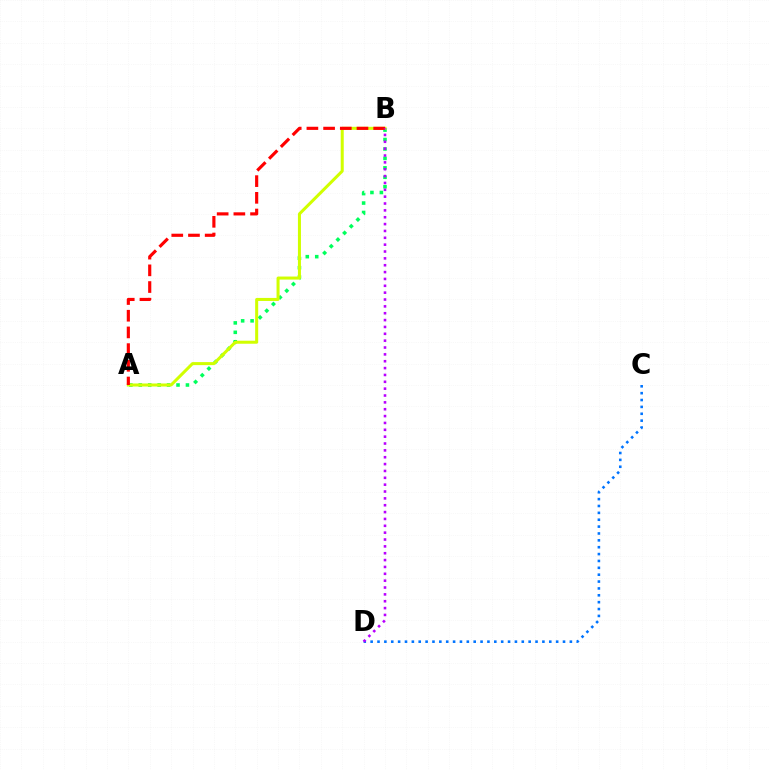{('A', 'B'): [{'color': '#00ff5c', 'line_style': 'dotted', 'thickness': 2.56}, {'color': '#d1ff00', 'line_style': 'solid', 'thickness': 2.18}, {'color': '#ff0000', 'line_style': 'dashed', 'thickness': 2.27}], ('C', 'D'): [{'color': '#0074ff', 'line_style': 'dotted', 'thickness': 1.87}], ('B', 'D'): [{'color': '#b900ff', 'line_style': 'dotted', 'thickness': 1.86}]}